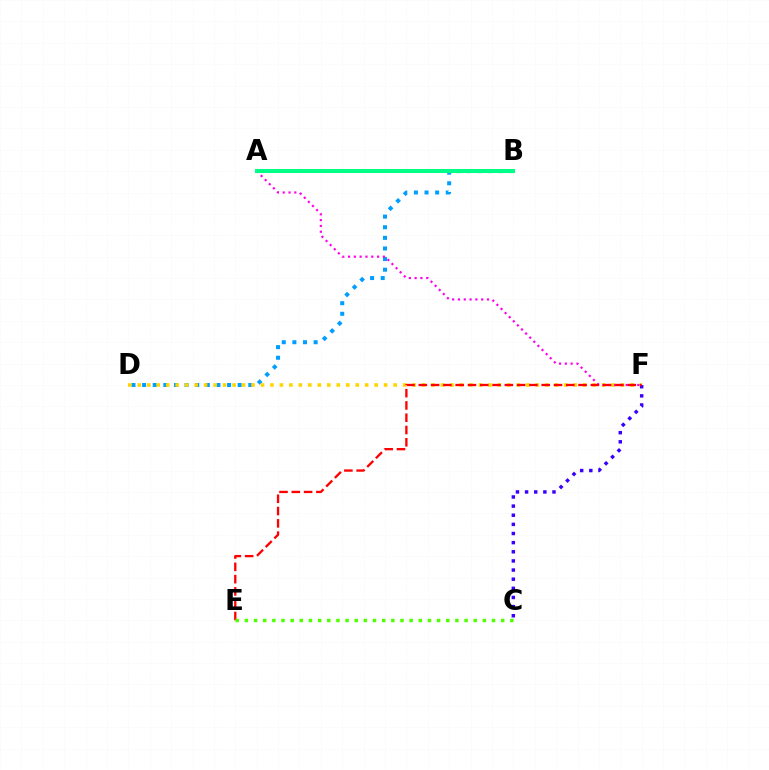{('B', 'D'): [{'color': '#009eff', 'line_style': 'dotted', 'thickness': 2.89}], ('D', 'F'): [{'color': '#ffd500', 'line_style': 'dotted', 'thickness': 2.57}], ('A', 'F'): [{'color': '#ff00ed', 'line_style': 'dotted', 'thickness': 1.58}], ('C', 'F'): [{'color': '#3700ff', 'line_style': 'dotted', 'thickness': 2.48}], ('E', 'F'): [{'color': '#ff0000', 'line_style': 'dashed', 'thickness': 1.67}], ('C', 'E'): [{'color': '#4fff00', 'line_style': 'dotted', 'thickness': 2.49}], ('A', 'B'): [{'color': '#00ff86', 'line_style': 'solid', 'thickness': 2.9}]}